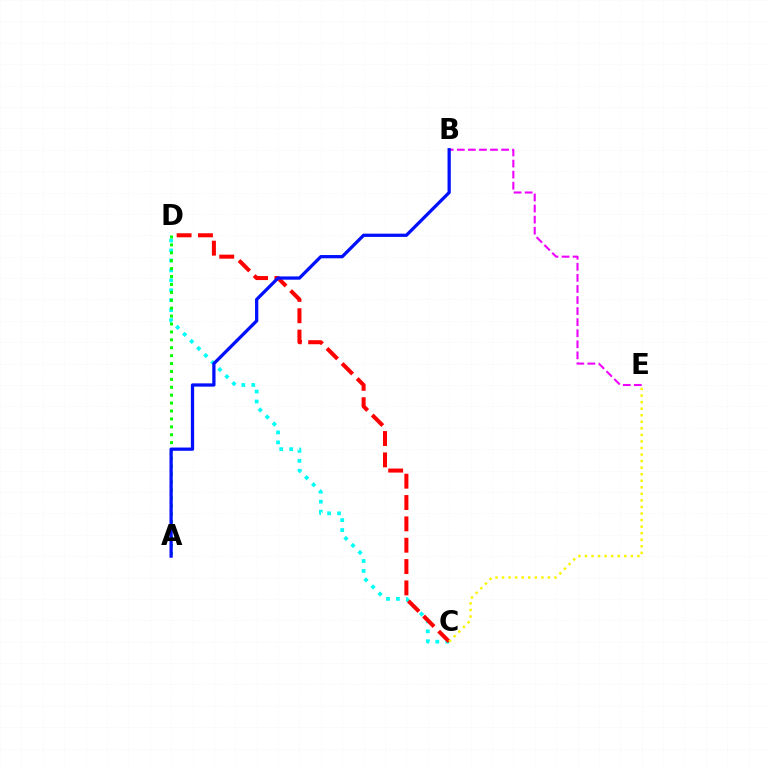{('C', 'D'): [{'color': '#00fff6', 'line_style': 'dotted', 'thickness': 2.7}, {'color': '#ff0000', 'line_style': 'dashed', 'thickness': 2.9}], ('B', 'E'): [{'color': '#ee00ff', 'line_style': 'dashed', 'thickness': 1.5}], ('A', 'D'): [{'color': '#08ff00', 'line_style': 'dotted', 'thickness': 2.15}], ('A', 'B'): [{'color': '#0010ff', 'line_style': 'solid', 'thickness': 2.35}], ('C', 'E'): [{'color': '#fcf500', 'line_style': 'dotted', 'thickness': 1.78}]}